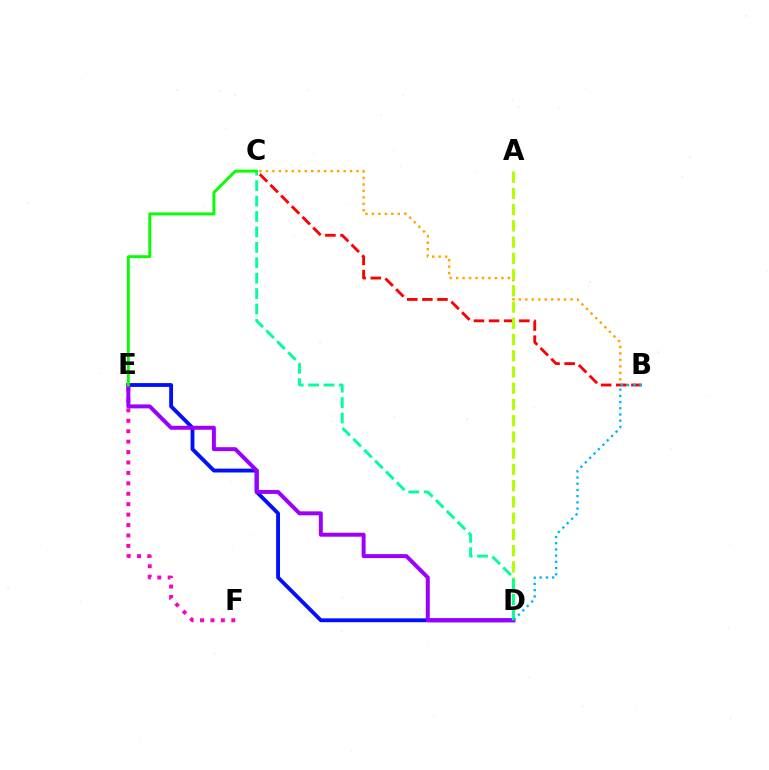{('B', 'C'): [{'color': '#ffa500', 'line_style': 'dotted', 'thickness': 1.76}, {'color': '#ff0000', 'line_style': 'dashed', 'thickness': 2.05}], ('A', 'D'): [{'color': '#b3ff00', 'line_style': 'dashed', 'thickness': 2.21}], ('D', 'E'): [{'color': '#0010ff', 'line_style': 'solid', 'thickness': 2.77}, {'color': '#9b00ff', 'line_style': 'solid', 'thickness': 2.85}], ('E', 'F'): [{'color': '#ff00bd', 'line_style': 'dotted', 'thickness': 2.83}], ('C', 'D'): [{'color': '#00ff9d', 'line_style': 'dashed', 'thickness': 2.09}], ('B', 'D'): [{'color': '#00b5ff', 'line_style': 'dotted', 'thickness': 1.69}], ('C', 'E'): [{'color': '#08ff00', 'line_style': 'solid', 'thickness': 2.09}]}